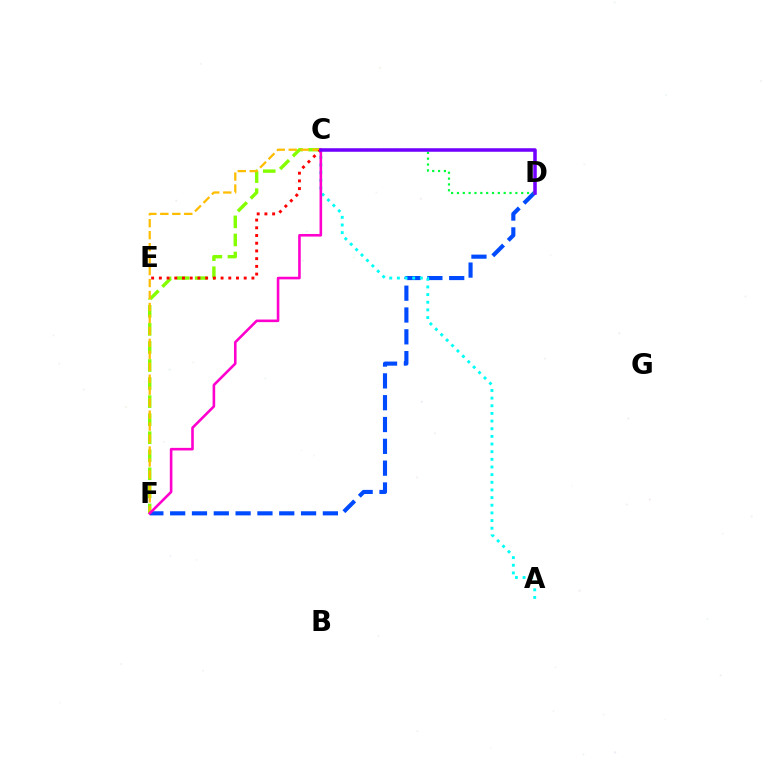{('C', 'F'): [{'color': '#84ff00', 'line_style': 'dashed', 'thickness': 2.45}, {'color': '#ffbd00', 'line_style': 'dashed', 'thickness': 1.63}, {'color': '#ff00cf', 'line_style': 'solid', 'thickness': 1.87}], ('C', 'E'): [{'color': '#ff0000', 'line_style': 'dotted', 'thickness': 2.1}], ('D', 'F'): [{'color': '#004bff', 'line_style': 'dashed', 'thickness': 2.96}], ('A', 'C'): [{'color': '#00fff6', 'line_style': 'dotted', 'thickness': 2.08}], ('C', 'D'): [{'color': '#00ff39', 'line_style': 'dotted', 'thickness': 1.59}, {'color': '#7200ff', 'line_style': 'solid', 'thickness': 2.54}]}